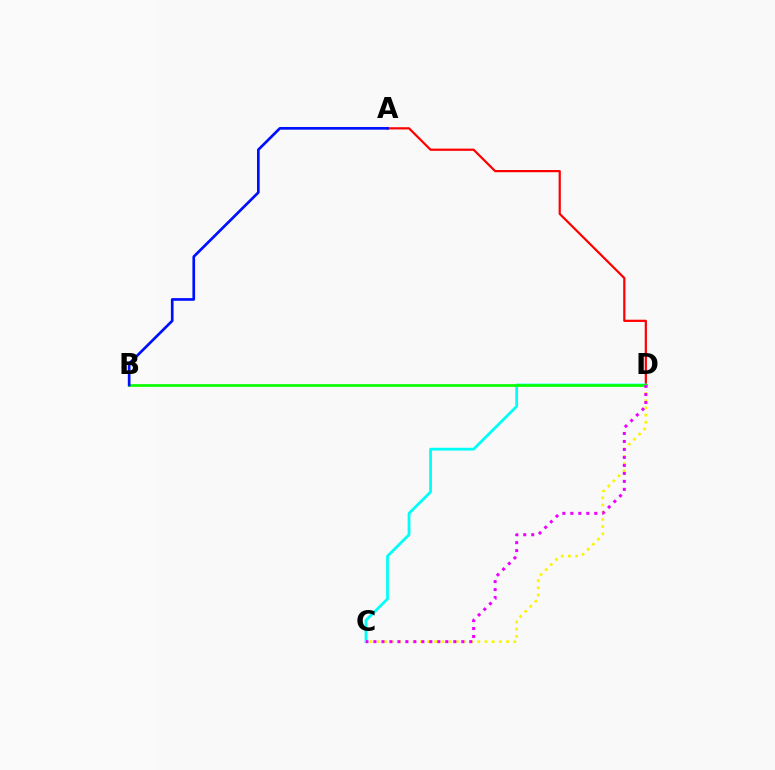{('C', 'D'): [{'color': '#fcf500', 'line_style': 'dotted', 'thickness': 1.95}, {'color': '#00fff6', 'line_style': 'solid', 'thickness': 2.0}, {'color': '#ee00ff', 'line_style': 'dotted', 'thickness': 2.17}], ('A', 'D'): [{'color': '#ff0000', 'line_style': 'solid', 'thickness': 1.6}], ('B', 'D'): [{'color': '#08ff00', 'line_style': 'solid', 'thickness': 1.95}], ('A', 'B'): [{'color': '#0010ff', 'line_style': 'solid', 'thickness': 1.94}]}